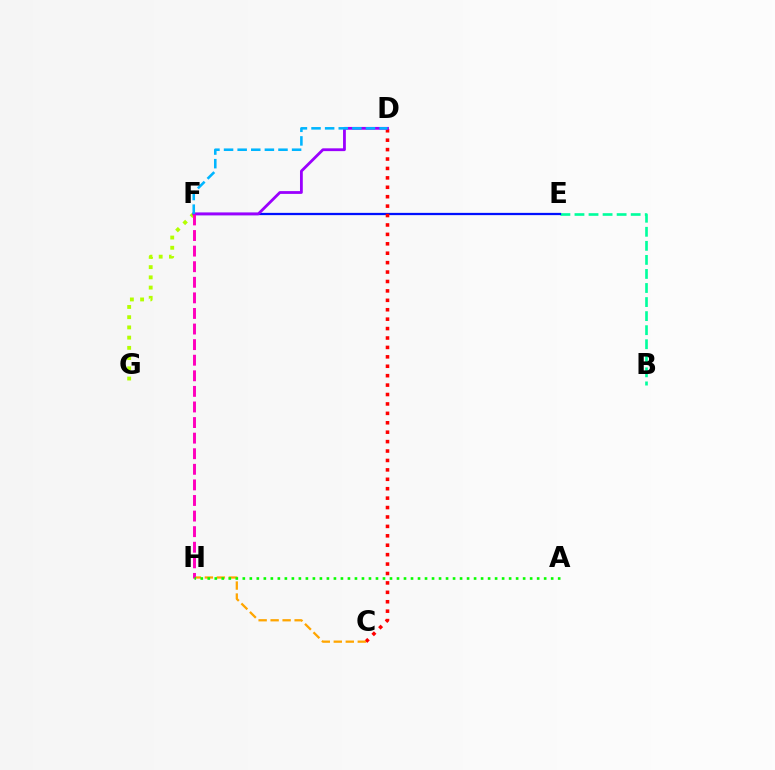{('B', 'E'): [{'color': '#00ff9d', 'line_style': 'dashed', 'thickness': 1.91}], ('F', 'G'): [{'color': '#b3ff00', 'line_style': 'dotted', 'thickness': 2.78}], ('E', 'F'): [{'color': '#0010ff', 'line_style': 'solid', 'thickness': 1.63}], ('C', 'D'): [{'color': '#ff0000', 'line_style': 'dotted', 'thickness': 2.56}], ('C', 'H'): [{'color': '#ffa500', 'line_style': 'dashed', 'thickness': 1.63}], ('D', 'F'): [{'color': '#9b00ff', 'line_style': 'solid', 'thickness': 2.02}, {'color': '#00b5ff', 'line_style': 'dashed', 'thickness': 1.85}], ('F', 'H'): [{'color': '#ff00bd', 'line_style': 'dashed', 'thickness': 2.12}], ('A', 'H'): [{'color': '#08ff00', 'line_style': 'dotted', 'thickness': 1.9}]}